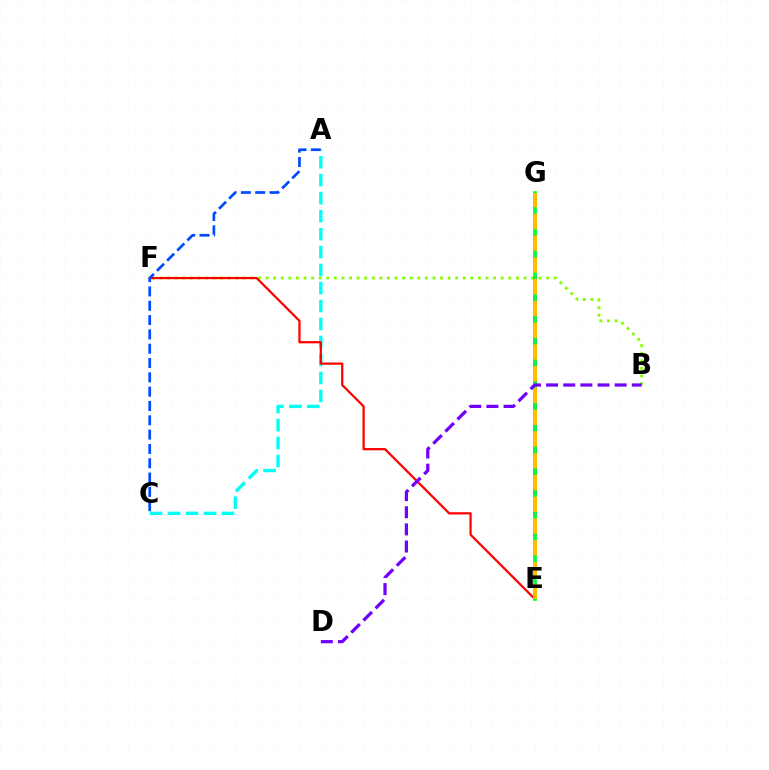{('A', 'C'): [{'color': '#00fff6', 'line_style': 'dashed', 'thickness': 2.44}, {'color': '#004bff', 'line_style': 'dashed', 'thickness': 1.94}], ('B', 'F'): [{'color': '#84ff00', 'line_style': 'dotted', 'thickness': 2.06}], ('E', 'F'): [{'color': '#ff0000', 'line_style': 'solid', 'thickness': 1.61}], ('E', 'G'): [{'color': '#ff00cf', 'line_style': 'dashed', 'thickness': 2.79}, {'color': '#00ff39', 'line_style': 'solid', 'thickness': 2.64}, {'color': '#ffbd00', 'line_style': 'dashed', 'thickness': 2.96}], ('B', 'D'): [{'color': '#7200ff', 'line_style': 'dashed', 'thickness': 2.33}]}